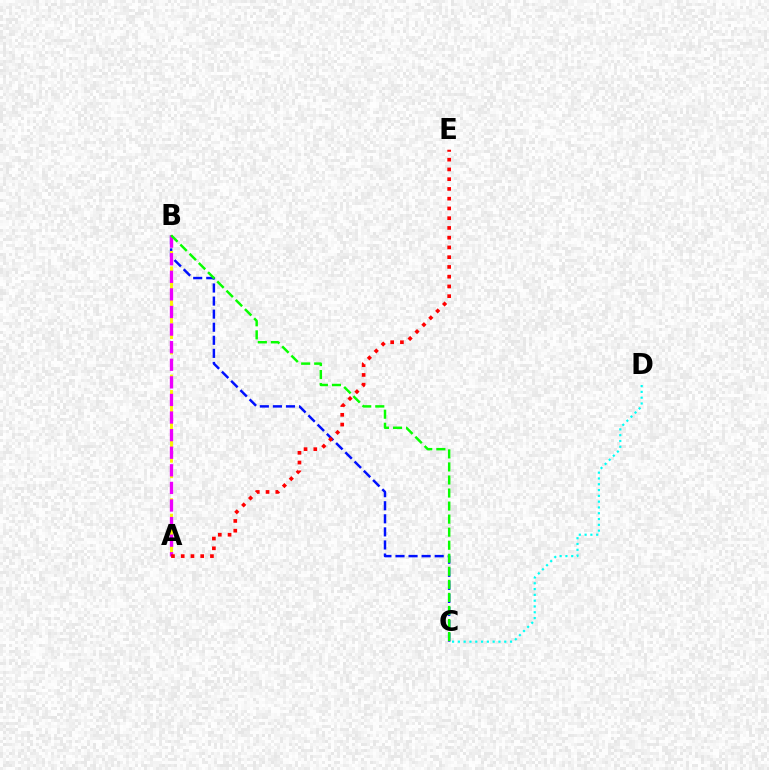{('C', 'D'): [{'color': '#00fff6', 'line_style': 'dotted', 'thickness': 1.57}], ('B', 'C'): [{'color': '#0010ff', 'line_style': 'dashed', 'thickness': 1.78}, {'color': '#08ff00', 'line_style': 'dashed', 'thickness': 1.77}], ('A', 'B'): [{'color': '#fcf500', 'line_style': 'dashed', 'thickness': 2.1}, {'color': '#ee00ff', 'line_style': 'dashed', 'thickness': 2.39}], ('A', 'E'): [{'color': '#ff0000', 'line_style': 'dotted', 'thickness': 2.65}]}